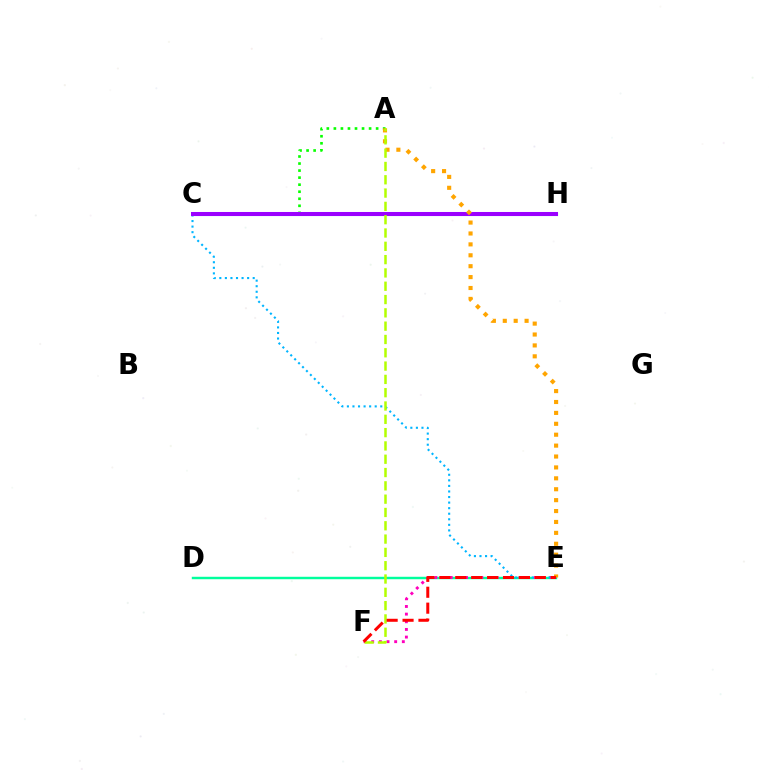{('D', 'E'): [{'color': '#00ff9d', 'line_style': 'solid', 'thickness': 1.76}], ('C', 'H'): [{'color': '#0010ff', 'line_style': 'solid', 'thickness': 2.19}, {'color': '#9b00ff', 'line_style': 'solid', 'thickness': 2.9}], ('E', 'F'): [{'color': '#ff00bd', 'line_style': 'dotted', 'thickness': 2.08}, {'color': '#ff0000', 'line_style': 'dashed', 'thickness': 2.16}], ('C', 'E'): [{'color': '#00b5ff', 'line_style': 'dotted', 'thickness': 1.51}], ('A', 'C'): [{'color': '#08ff00', 'line_style': 'dotted', 'thickness': 1.91}], ('A', 'E'): [{'color': '#ffa500', 'line_style': 'dotted', 'thickness': 2.96}], ('A', 'F'): [{'color': '#b3ff00', 'line_style': 'dashed', 'thickness': 1.81}]}